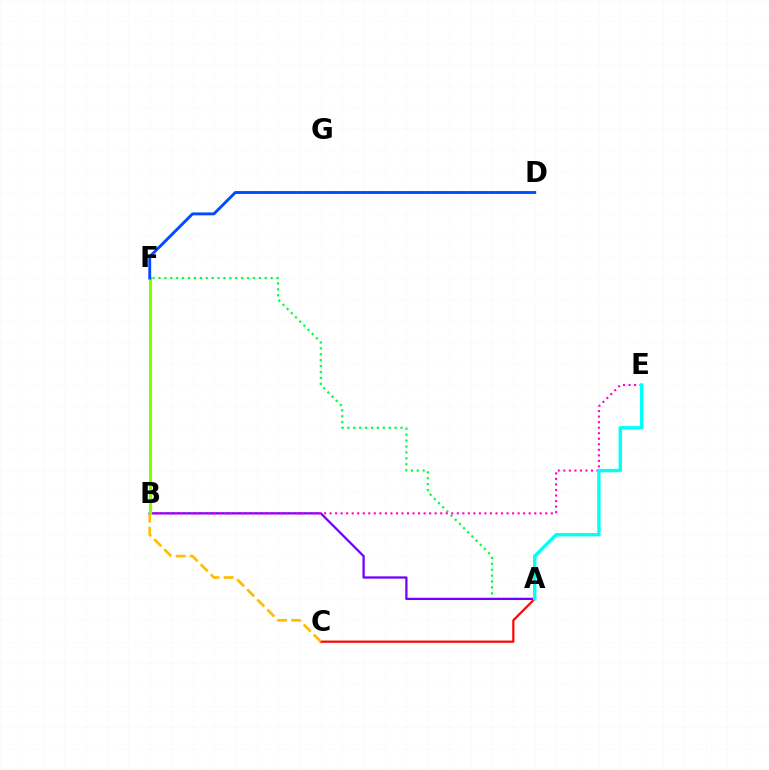{('A', 'C'): [{'color': '#ff0000', 'line_style': 'solid', 'thickness': 1.57}], ('B', 'C'): [{'color': '#ffbd00', 'line_style': 'dashed', 'thickness': 1.93}], ('A', 'F'): [{'color': '#00ff39', 'line_style': 'dotted', 'thickness': 1.6}], ('A', 'B'): [{'color': '#7200ff', 'line_style': 'solid', 'thickness': 1.63}], ('B', 'E'): [{'color': '#ff00cf', 'line_style': 'dotted', 'thickness': 1.5}], ('B', 'F'): [{'color': '#84ff00', 'line_style': 'solid', 'thickness': 2.26}], ('D', 'F'): [{'color': '#004bff', 'line_style': 'solid', 'thickness': 2.08}], ('A', 'E'): [{'color': '#00fff6', 'line_style': 'solid', 'thickness': 2.42}]}